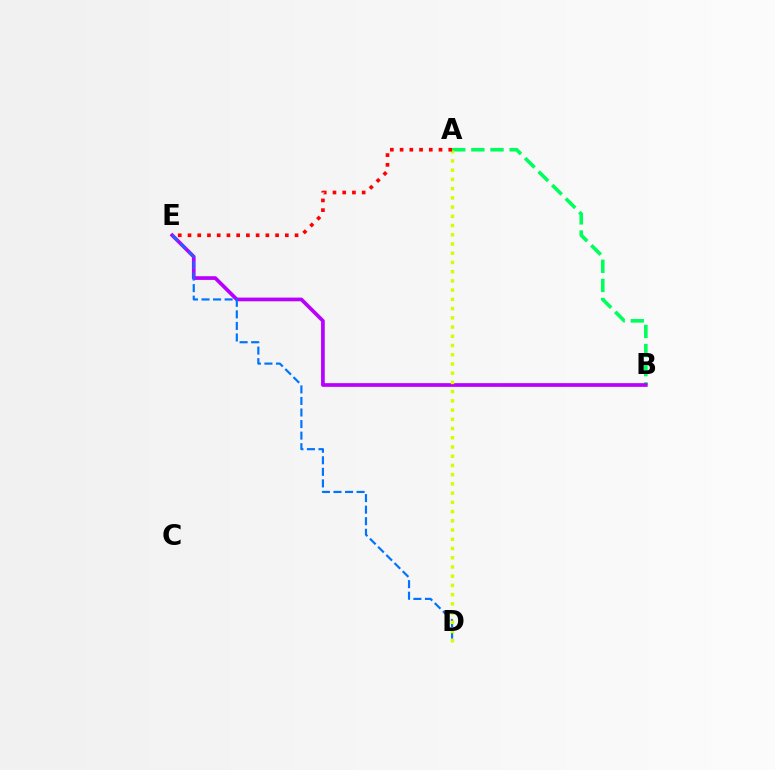{('A', 'B'): [{'color': '#00ff5c', 'line_style': 'dashed', 'thickness': 2.6}], ('B', 'E'): [{'color': '#b900ff', 'line_style': 'solid', 'thickness': 2.67}], ('D', 'E'): [{'color': '#0074ff', 'line_style': 'dashed', 'thickness': 1.57}], ('A', 'D'): [{'color': '#d1ff00', 'line_style': 'dotted', 'thickness': 2.51}], ('A', 'E'): [{'color': '#ff0000', 'line_style': 'dotted', 'thickness': 2.64}]}